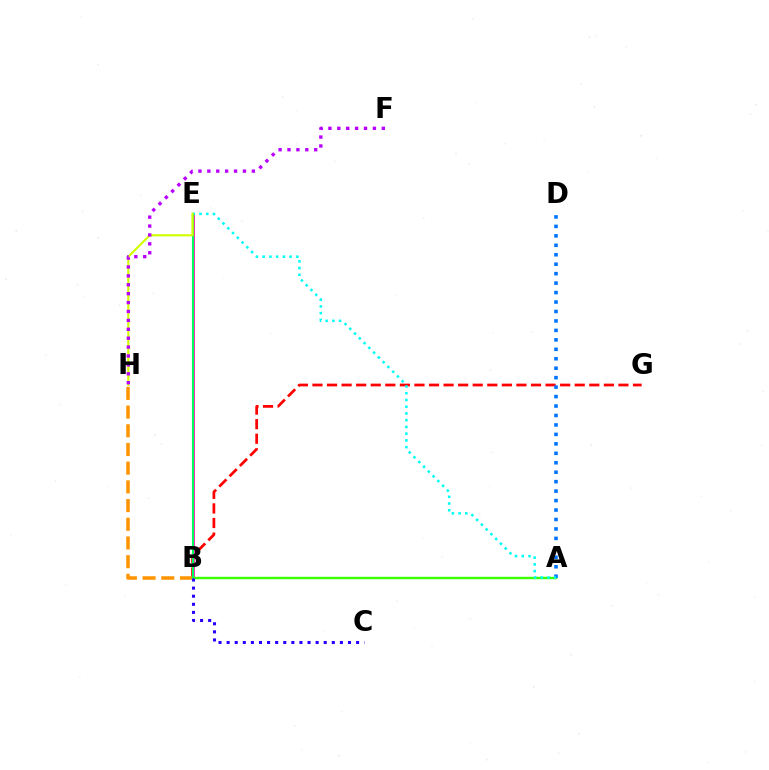{('B', 'G'): [{'color': '#ff0000', 'line_style': 'dashed', 'thickness': 1.98}], ('B', 'H'): [{'color': '#ff9400', 'line_style': 'dashed', 'thickness': 2.54}], ('B', 'E'): [{'color': '#ff00ac', 'line_style': 'solid', 'thickness': 1.93}, {'color': '#00ff5c', 'line_style': 'solid', 'thickness': 1.54}], ('A', 'B'): [{'color': '#3dff00', 'line_style': 'solid', 'thickness': 1.75}], ('A', 'D'): [{'color': '#0074ff', 'line_style': 'dotted', 'thickness': 2.57}], ('A', 'E'): [{'color': '#00fff6', 'line_style': 'dotted', 'thickness': 1.83}], ('B', 'C'): [{'color': '#2500ff', 'line_style': 'dotted', 'thickness': 2.2}], ('E', 'H'): [{'color': '#d1ff00', 'line_style': 'solid', 'thickness': 1.55}], ('F', 'H'): [{'color': '#b900ff', 'line_style': 'dotted', 'thickness': 2.42}]}